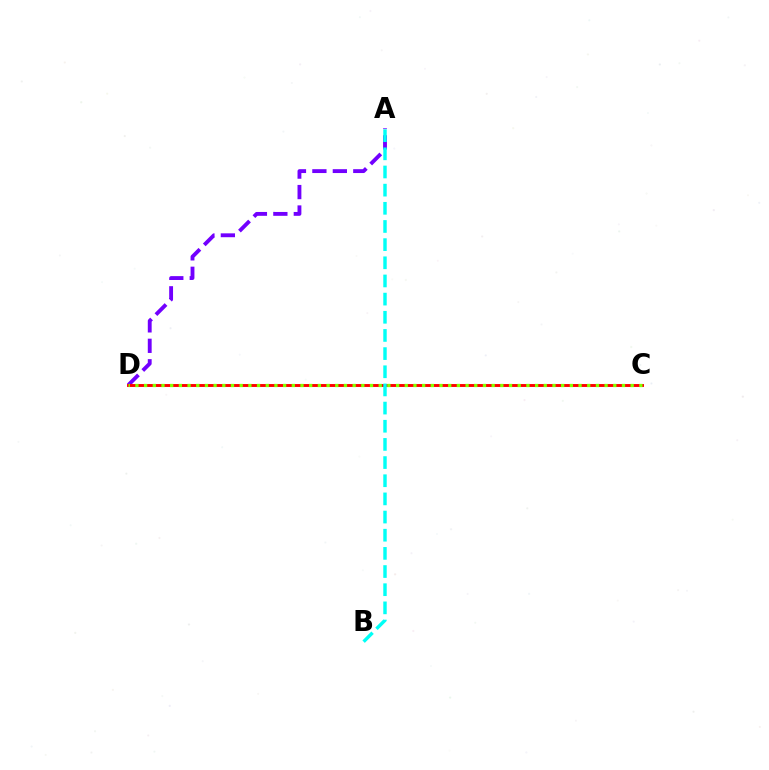{('A', 'D'): [{'color': '#7200ff', 'line_style': 'dashed', 'thickness': 2.78}], ('C', 'D'): [{'color': '#ff0000', 'line_style': 'solid', 'thickness': 2.09}, {'color': '#84ff00', 'line_style': 'dotted', 'thickness': 2.36}], ('A', 'B'): [{'color': '#00fff6', 'line_style': 'dashed', 'thickness': 2.47}]}